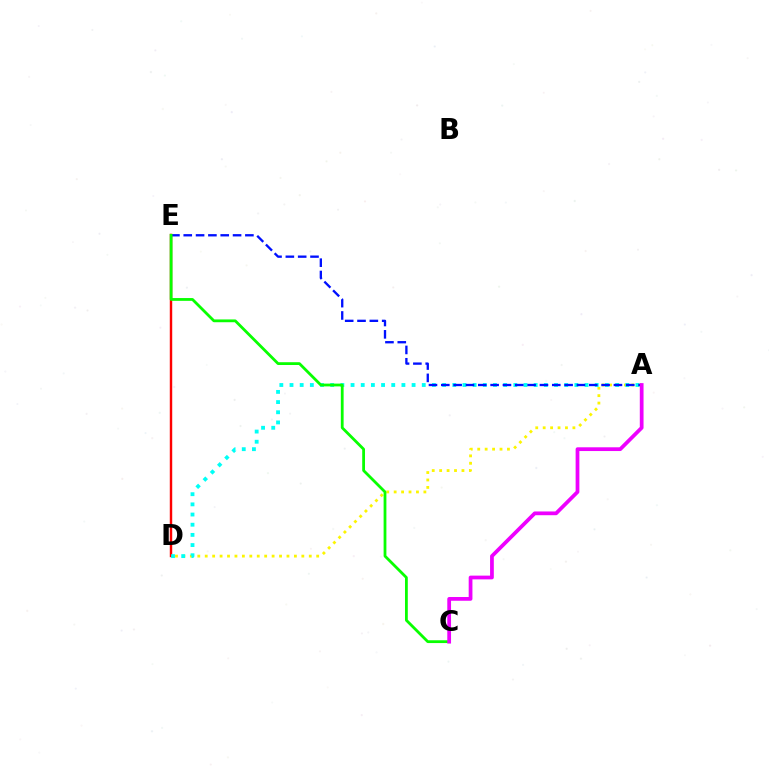{('D', 'E'): [{'color': '#ff0000', 'line_style': 'solid', 'thickness': 1.75}], ('A', 'D'): [{'color': '#fcf500', 'line_style': 'dotted', 'thickness': 2.02}, {'color': '#00fff6', 'line_style': 'dotted', 'thickness': 2.76}], ('A', 'E'): [{'color': '#0010ff', 'line_style': 'dashed', 'thickness': 1.68}], ('C', 'E'): [{'color': '#08ff00', 'line_style': 'solid', 'thickness': 2.01}], ('A', 'C'): [{'color': '#ee00ff', 'line_style': 'solid', 'thickness': 2.7}]}